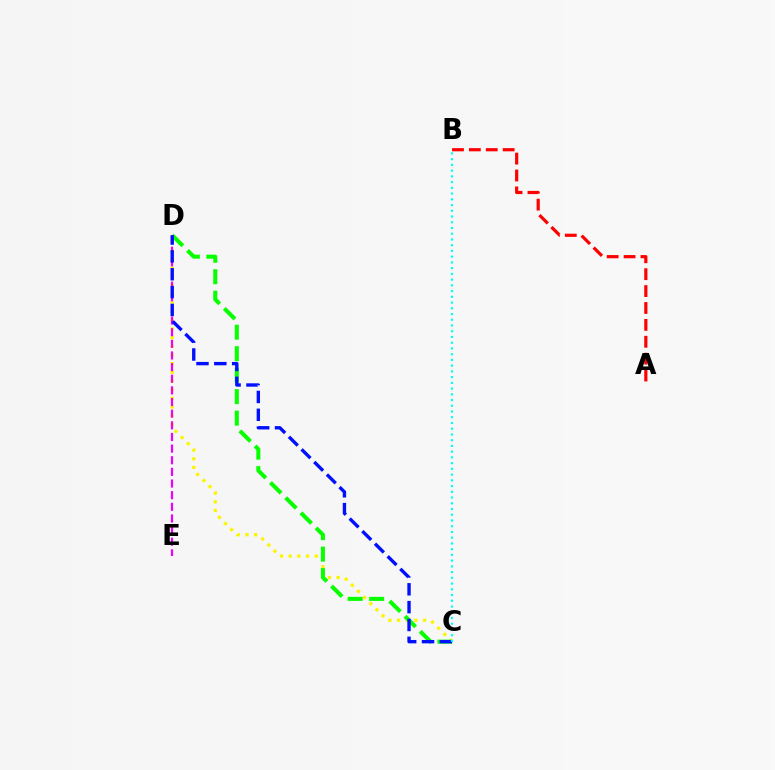{('C', 'D'): [{'color': '#fcf500', 'line_style': 'dotted', 'thickness': 2.36}, {'color': '#08ff00', 'line_style': 'dashed', 'thickness': 2.92}, {'color': '#0010ff', 'line_style': 'dashed', 'thickness': 2.42}], ('A', 'B'): [{'color': '#ff0000', 'line_style': 'dashed', 'thickness': 2.29}], ('D', 'E'): [{'color': '#ee00ff', 'line_style': 'dashed', 'thickness': 1.58}], ('B', 'C'): [{'color': '#00fff6', 'line_style': 'dotted', 'thickness': 1.56}]}